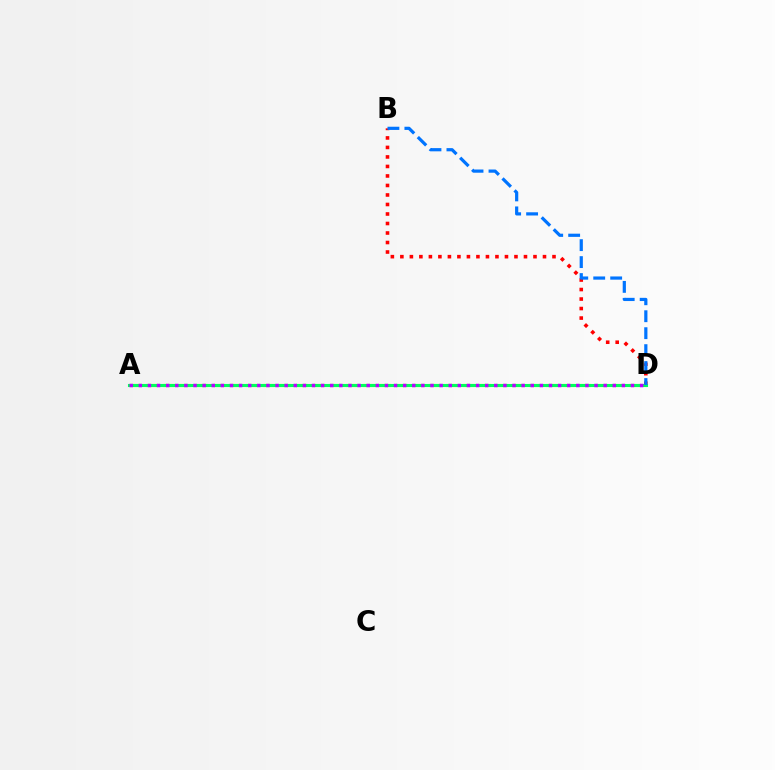{('A', 'D'): [{'color': '#d1ff00', 'line_style': 'dashed', 'thickness': 2.26}, {'color': '#00ff5c', 'line_style': 'solid', 'thickness': 2.22}, {'color': '#b900ff', 'line_style': 'dotted', 'thickness': 2.48}], ('B', 'D'): [{'color': '#ff0000', 'line_style': 'dotted', 'thickness': 2.58}, {'color': '#0074ff', 'line_style': 'dashed', 'thickness': 2.3}]}